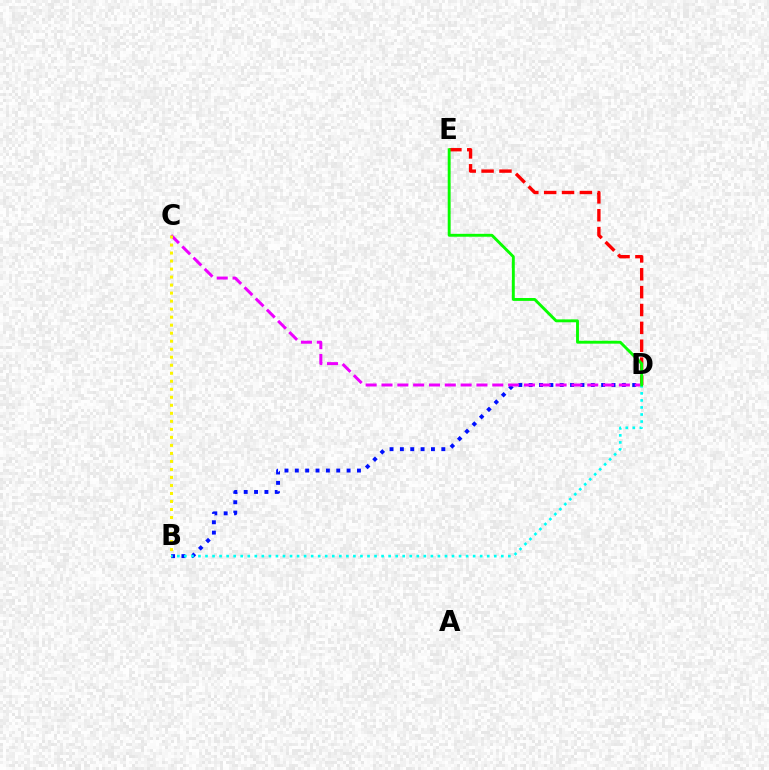{('D', 'E'): [{'color': '#ff0000', 'line_style': 'dashed', 'thickness': 2.43}, {'color': '#08ff00', 'line_style': 'solid', 'thickness': 2.08}], ('B', 'D'): [{'color': '#0010ff', 'line_style': 'dotted', 'thickness': 2.81}, {'color': '#00fff6', 'line_style': 'dotted', 'thickness': 1.91}], ('C', 'D'): [{'color': '#ee00ff', 'line_style': 'dashed', 'thickness': 2.15}], ('B', 'C'): [{'color': '#fcf500', 'line_style': 'dotted', 'thickness': 2.18}]}